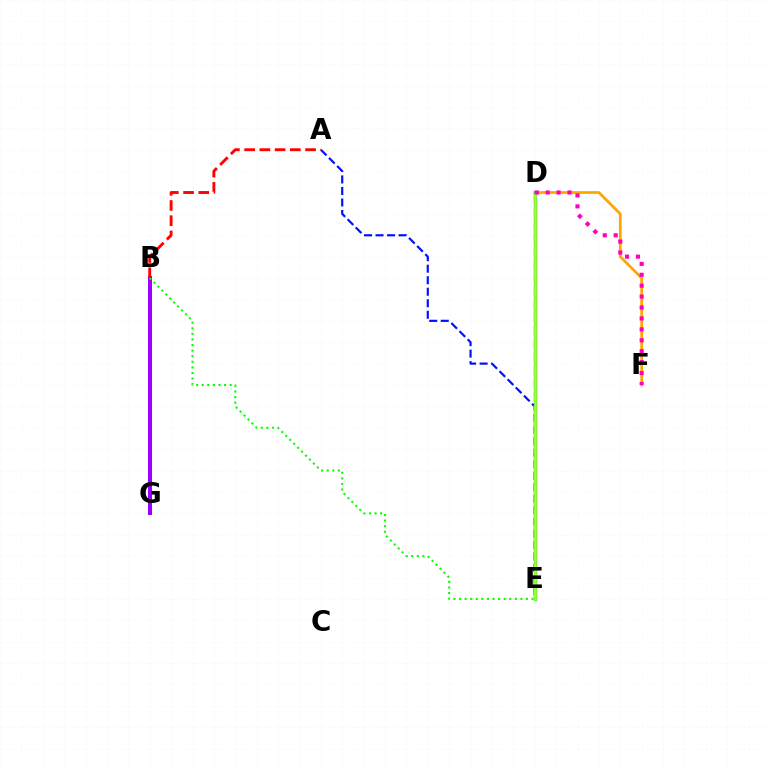{('A', 'E'): [{'color': '#0010ff', 'line_style': 'dashed', 'thickness': 1.56}], ('B', 'G'): [{'color': '#9b00ff', 'line_style': 'solid', 'thickness': 2.9}], ('D', 'F'): [{'color': '#ffa500', 'line_style': 'solid', 'thickness': 1.95}, {'color': '#ff00bd', 'line_style': 'dotted', 'thickness': 2.97}], ('D', 'E'): [{'color': '#00b5ff', 'line_style': 'solid', 'thickness': 2.36}, {'color': '#00ff9d', 'line_style': 'dashed', 'thickness': 1.79}, {'color': '#b3ff00', 'line_style': 'solid', 'thickness': 1.82}], ('B', 'E'): [{'color': '#08ff00', 'line_style': 'dotted', 'thickness': 1.52}], ('A', 'B'): [{'color': '#ff0000', 'line_style': 'dashed', 'thickness': 2.07}]}